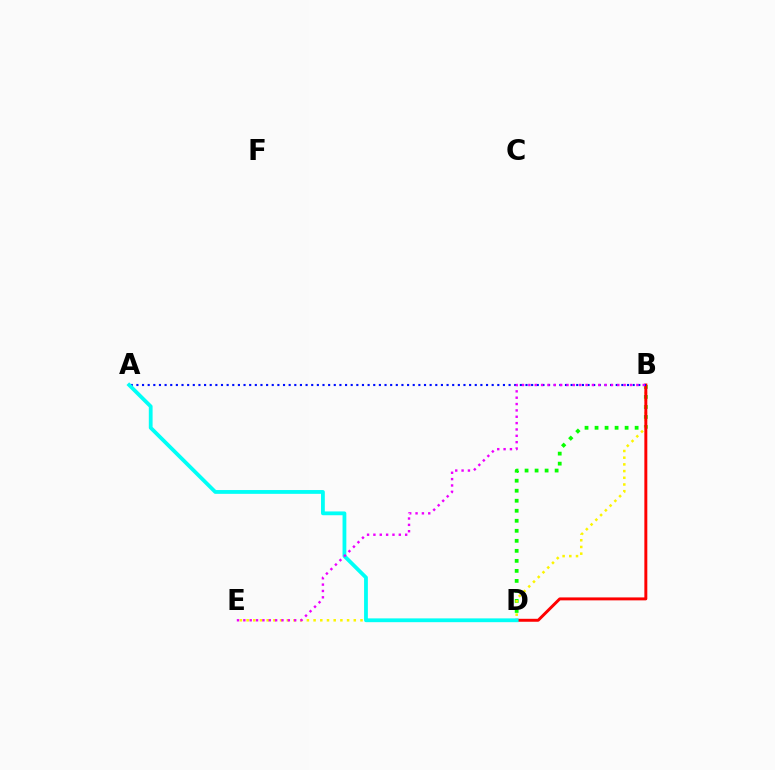{('B', 'D'): [{'color': '#08ff00', 'line_style': 'dotted', 'thickness': 2.72}, {'color': '#ff0000', 'line_style': 'solid', 'thickness': 2.12}], ('B', 'E'): [{'color': '#fcf500', 'line_style': 'dotted', 'thickness': 1.82}, {'color': '#ee00ff', 'line_style': 'dotted', 'thickness': 1.73}], ('A', 'B'): [{'color': '#0010ff', 'line_style': 'dotted', 'thickness': 1.53}], ('A', 'D'): [{'color': '#00fff6', 'line_style': 'solid', 'thickness': 2.73}]}